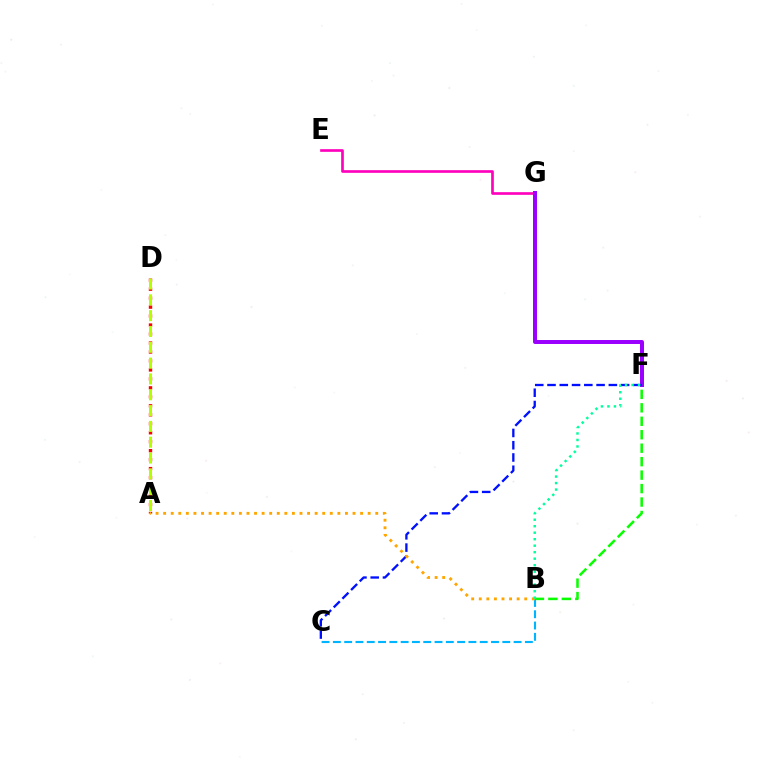{('A', 'D'): [{'color': '#ff0000', 'line_style': 'dotted', 'thickness': 2.44}, {'color': '#b3ff00', 'line_style': 'dashed', 'thickness': 2.15}], ('B', 'F'): [{'color': '#08ff00', 'line_style': 'dashed', 'thickness': 1.83}, {'color': '#00ff9d', 'line_style': 'dotted', 'thickness': 1.77}], ('E', 'G'): [{'color': '#ff00bd', 'line_style': 'solid', 'thickness': 1.91}], ('B', 'C'): [{'color': '#00b5ff', 'line_style': 'dashed', 'thickness': 1.53}], ('F', 'G'): [{'color': '#9b00ff', 'line_style': 'solid', 'thickness': 2.86}], ('C', 'F'): [{'color': '#0010ff', 'line_style': 'dashed', 'thickness': 1.67}], ('A', 'B'): [{'color': '#ffa500', 'line_style': 'dotted', 'thickness': 2.06}]}